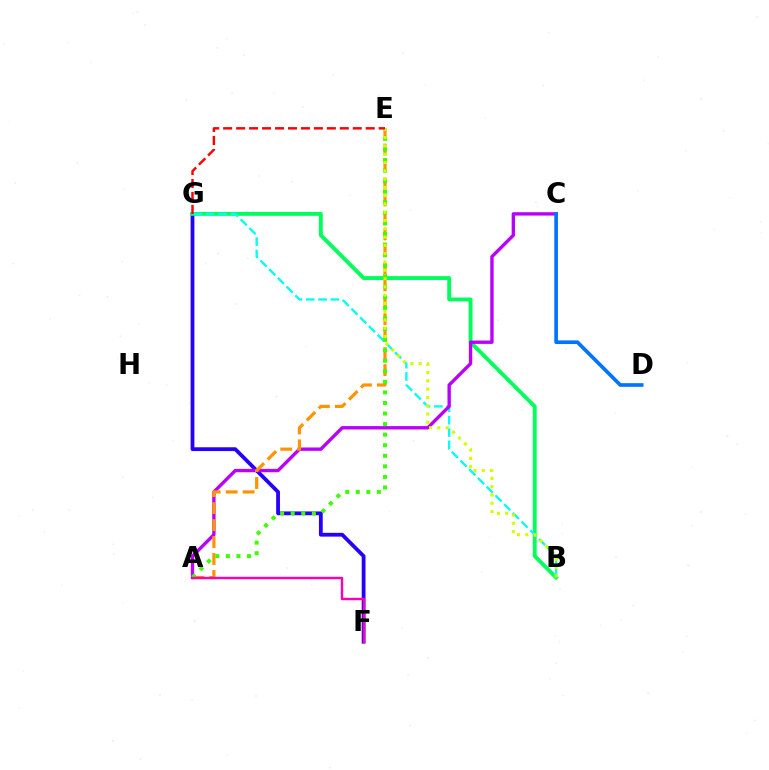{('F', 'G'): [{'color': '#2500ff', 'line_style': 'solid', 'thickness': 2.73}], ('B', 'G'): [{'color': '#00ff5c', 'line_style': 'solid', 'thickness': 2.79}, {'color': '#00fff6', 'line_style': 'dashed', 'thickness': 1.67}], ('A', 'C'): [{'color': '#b900ff', 'line_style': 'solid', 'thickness': 2.42}], ('A', 'E'): [{'color': '#ff9400', 'line_style': 'dashed', 'thickness': 2.31}, {'color': '#3dff00', 'line_style': 'dotted', 'thickness': 2.87}], ('B', 'E'): [{'color': '#d1ff00', 'line_style': 'dotted', 'thickness': 2.25}], ('A', 'F'): [{'color': '#ff00ac', 'line_style': 'solid', 'thickness': 1.74}], ('E', 'G'): [{'color': '#ff0000', 'line_style': 'dashed', 'thickness': 1.76}], ('C', 'D'): [{'color': '#0074ff', 'line_style': 'solid', 'thickness': 2.64}]}